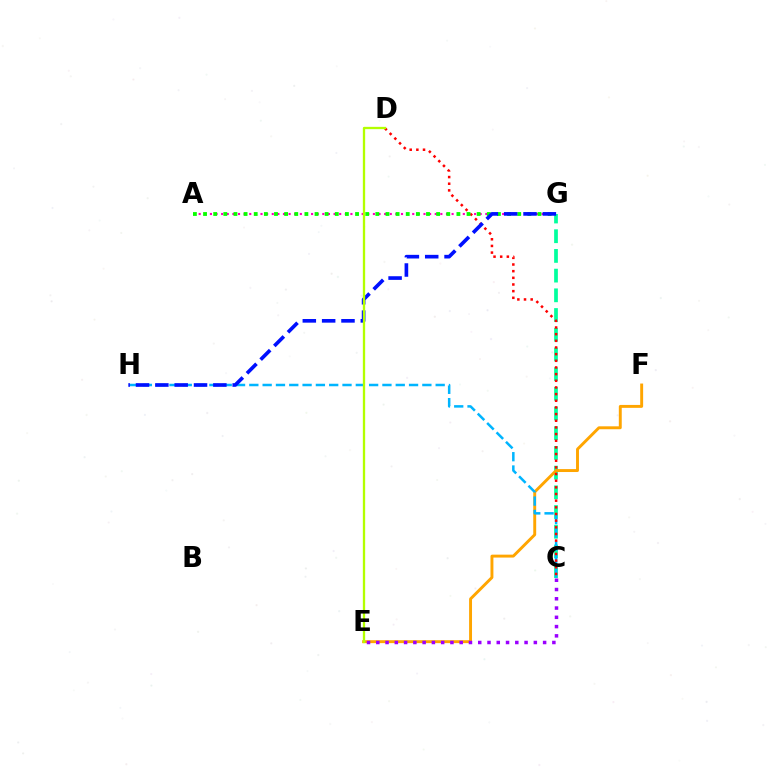{('C', 'G'): [{'color': '#00ff9d', 'line_style': 'dashed', 'thickness': 2.68}], ('E', 'F'): [{'color': '#ffa500', 'line_style': 'solid', 'thickness': 2.1}], ('C', 'E'): [{'color': '#9b00ff', 'line_style': 'dotted', 'thickness': 2.52}], ('A', 'G'): [{'color': '#ff00bd', 'line_style': 'dotted', 'thickness': 1.53}, {'color': '#08ff00', 'line_style': 'dotted', 'thickness': 2.75}], ('C', 'H'): [{'color': '#00b5ff', 'line_style': 'dashed', 'thickness': 1.81}], ('C', 'D'): [{'color': '#ff0000', 'line_style': 'dotted', 'thickness': 1.81}], ('G', 'H'): [{'color': '#0010ff', 'line_style': 'dashed', 'thickness': 2.63}], ('D', 'E'): [{'color': '#b3ff00', 'line_style': 'solid', 'thickness': 1.66}]}